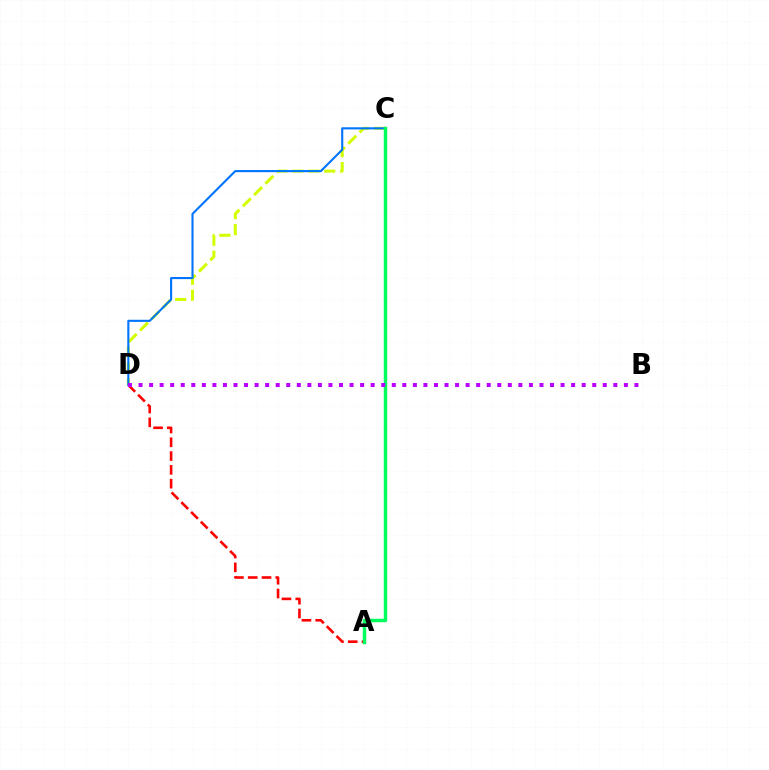{('A', 'D'): [{'color': '#ff0000', 'line_style': 'dashed', 'thickness': 1.87}], ('C', 'D'): [{'color': '#d1ff00', 'line_style': 'dashed', 'thickness': 2.17}, {'color': '#0074ff', 'line_style': 'solid', 'thickness': 1.52}], ('A', 'C'): [{'color': '#00ff5c', 'line_style': 'solid', 'thickness': 2.49}], ('B', 'D'): [{'color': '#b900ff', 'line_style': 'dotted', 'thickness': 2.87}]}